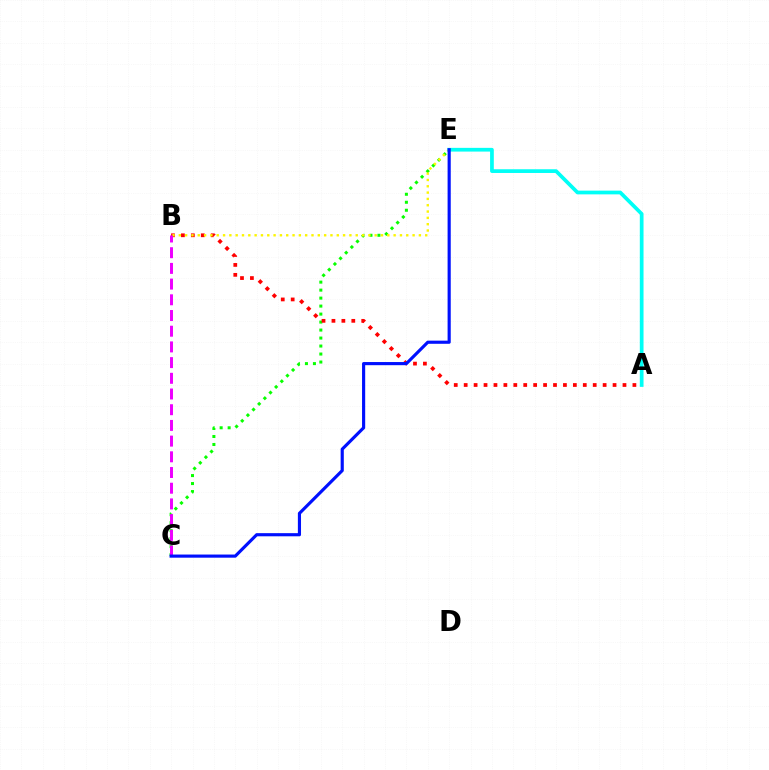{('C', 'E'): [{'color': '#08ff00', 'line_style': 'dotted', 'thickness': 2.17}, {'color': '#0010ff', 'line_style': 'solid', 'thickness': 2.27}], ('A', 'B'): [{'color': '#ff0000', 'line_style': 'dotted', 'thickness': 2.7}], ('B', 'E'): [{'color': '#fcf500', 'line_style': 'dotted', 'thickness': 1.72}], ('A', 'E'): [{'color': '#00fff6', 'line_style': 'solid', 'thickness': 2.68}], ('B', 'C'): [{'color': '#ee00ff', 'line_style': 'dashed', 'thickness': 2.13}]}